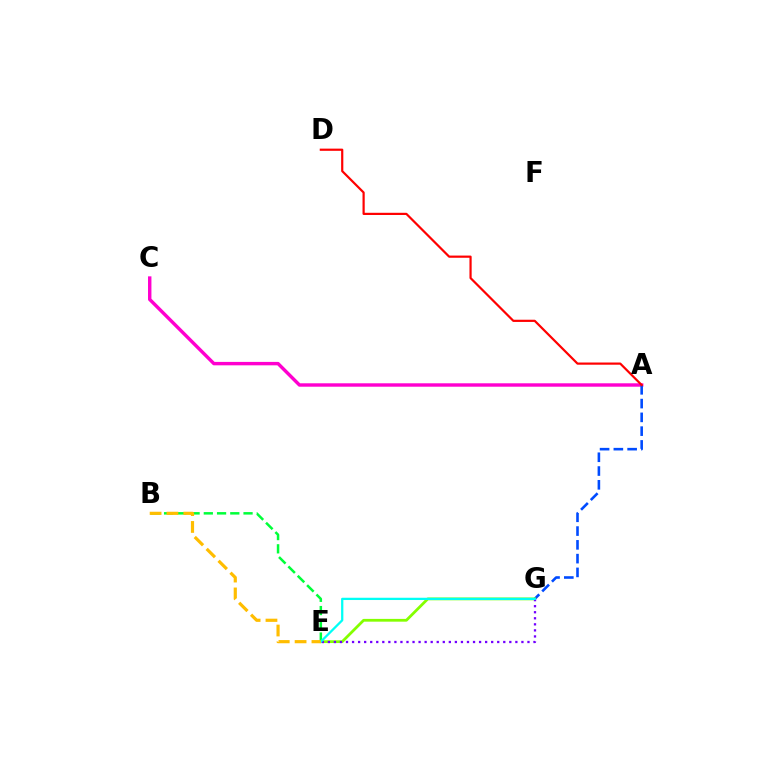{('A', 'C'): [{'color': '#ff00cf', 'line_style': 'solid', 'thickness': 2.46}], ('A', 'G'): [{'color': '#004bff', 'line_style': 'dashed', 'thickness': 1.87}], ('E', 'G'): [{'color': '#84ff00', 'line_style': 'solid', 'thickness': 2.0}, {'color': '#7200ff', 'line_style': 'dotted', 'thickness': 1.64}, {'color': '#00fff6', 'line_style': 'solid', 'thickness': 1.63}], ('B', 'E'): [{'color': '#00ff39', 'line_style': 'dashed', 'thickness': 1.8}, {'color': '#ffbd00', 'line_style': 'dashed', 'thickness': 2.29}], ('A', 'D'): [{'color': '#ff0000', 'line_style': 'solid', 'thickness': 1.58}]}